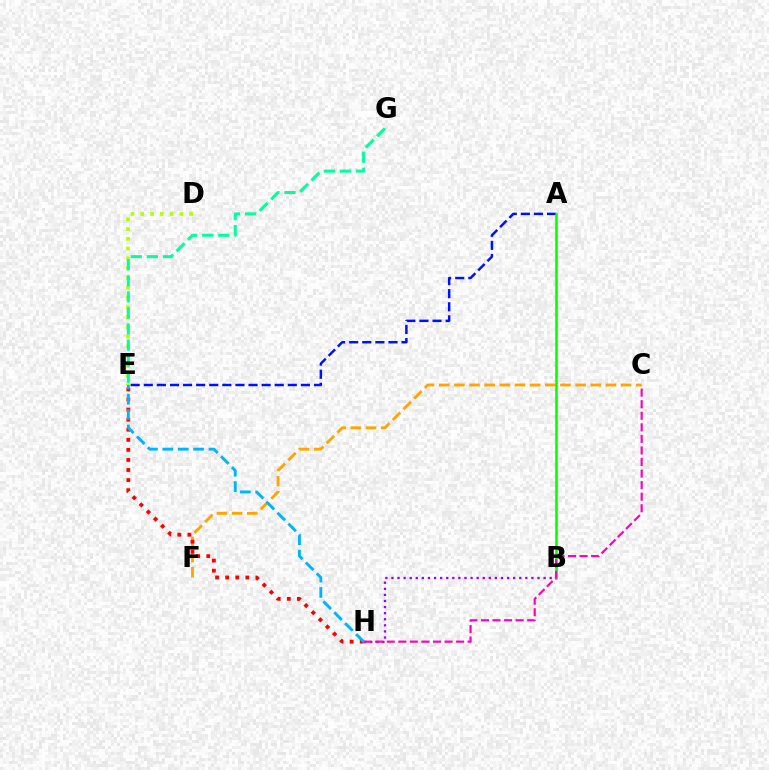{('A', 'E'): [{'color': '#0010ff', 'line_style': 'dashed', 'thickness': 1.78}], ('C', 'F'): [{'color': '#ffa500', 'line_style': 'dashed', 'thickness': 2.06}], ('B', 'H'): [{'color': '#9b00ff', 'line_style': 'dotted', 'thickness': 1.65}], ('D', 'E'): [{'color': '#b3ff00', 'line_style': 'dotted', 'thickness': 2.66}], ('E', 'H'): [{'color': '#ff0000', 'line_style': 'dotted', 'thickness': 2.74}, {'color': '#00b5ff', 'line_style': 'dashed', 'thickness': 2.09}], ('A', 'B'): [{'color': '#08ff00', 'line_style': 'solid', 'thickness': 1.87}], ('C', 'H'): [{'color': '#ff00bd', 'line_style': 'dashed', 'thickness': 1.57}], ('E', 'G'): [{'color': '#00ff9d', 'line_style': 'dashed', 'thickness': 2.18}]}